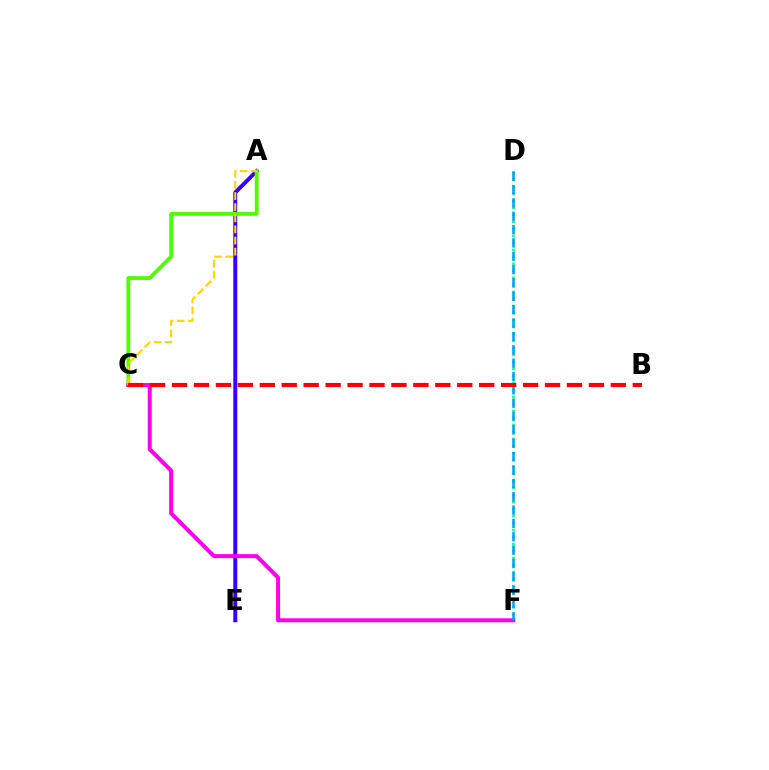{('A', 'E'): [{'color': '#3700ff', 'line_style': 'solid', 'thickness': 2.86}], ('D', 'F'): [{'color': '#00ff86', 'line_style': 'dotted', 'thickness': 1.9}, {'color': '#009eff', 'line_style': 'dashed', 'thickness': 1.81}], ('A', 'C'): [{'color': '#4fff00', 'line_style': 'solid', 'thickness': 2.77}, {'color': '#ffd500', 'line_style': 'dashed', 'thickness': 1.51}], ('C', 'F'): [{'color': '#ff00ed', 'line_style': 'solid', 'thickness': 2.88}], ('B', 'C'): [{'color': '#ff0000', 'line_style': 'dashed', 'thickness': 2.98}]}